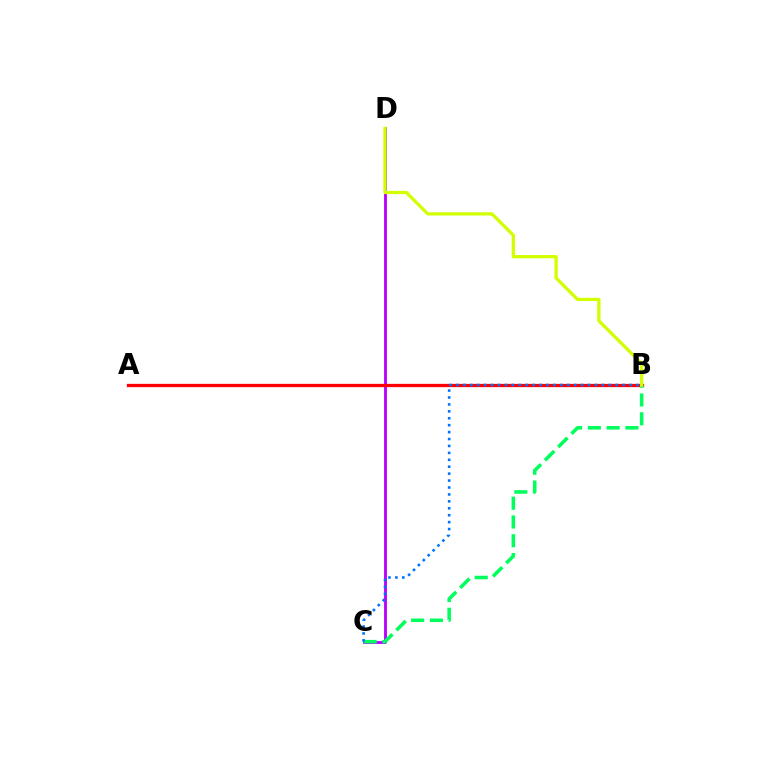{('C', 'D'): [{'color': '#b900ff', 'line_style': 'solid', 'thickness': 2.06}], ('A', 'B'): [{'color': '#ff0000', 'line_style': 'solid', 'thickness': 2.36}], ('B', 'C'): [{'color': '#00ff5c', 'line_style': 'dashed', 'thickness': 2.55}, {'color': '#0074ff', 'line_style': 'dotted', 'thickness': 1.88}], ('B', 'D'): [{'color': '#d1ff00', 'line_style': 'solid', 'thickness': 2.34}]}